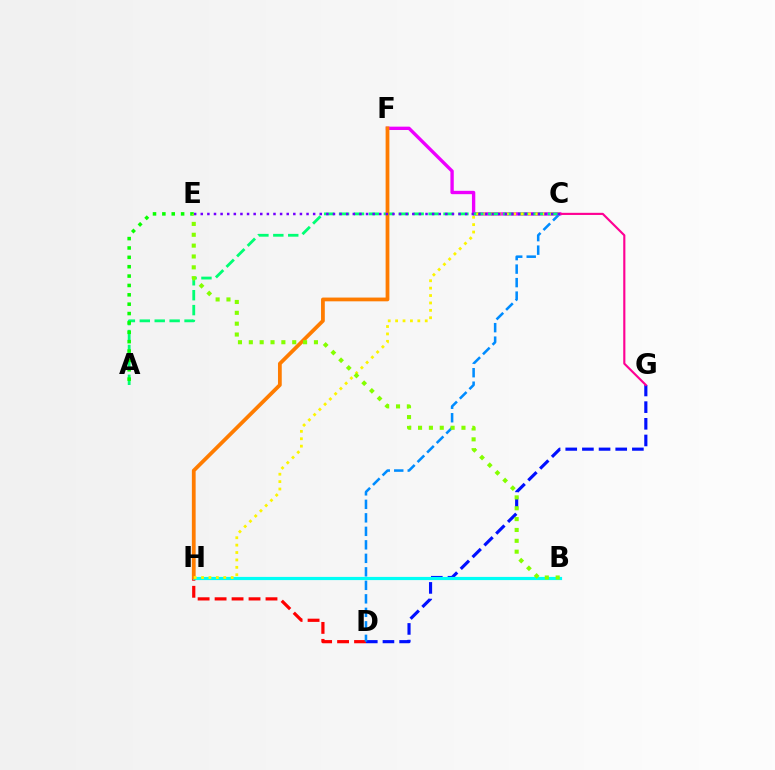{('D', 'G'): [{'color': '#0010ff', 'line_style': 'dashed', 'thickness': 2.26}], ('C', 'F'): [{'color': '#ee00ff', 'line_style': 'solid', 'thickness': 2.41}], ('D', 'H'): [{'color': '#ff0000', 'line_style': 'dashed', 'thickness': 2.3}], ('A', 'C'): [{'color': '#00ff74', 'line_style': 'dashed', 'thickness': 2.03}], ('A', 'E'): [{'color': '#08ff00', 'line_style': 'dotted', 'thickness': 2.55}], ('B', 'H'): [{'color': '#00fff6', 'line_style': 'solid', 'thickness': 2.29}], ('F', 'H'): [{'color': '#ff7c00', 'line_style': 'solid', 'thickness': 2.71}], ('C', 'G'): [{'color': '#ff0094', 'line_style': 'solid', 'thickness': 1.54}], ('C', 'D'): [{'color': '#008cff', 'line_style': 'dashed', 'thickness': 1.83}], ('C', 'H'): [{'color': '#fcf500', 'line_style': 'dotted', 'thickness': 2.01}], ('B', 'E'): [{'color': '#84ff00', 'line_style': 'dotted', 'thickness': 2.95}], ('C', 'E'): [{'color': '#7200ff', 'line_style': 'dotted', 'thickness': 1.8}]}